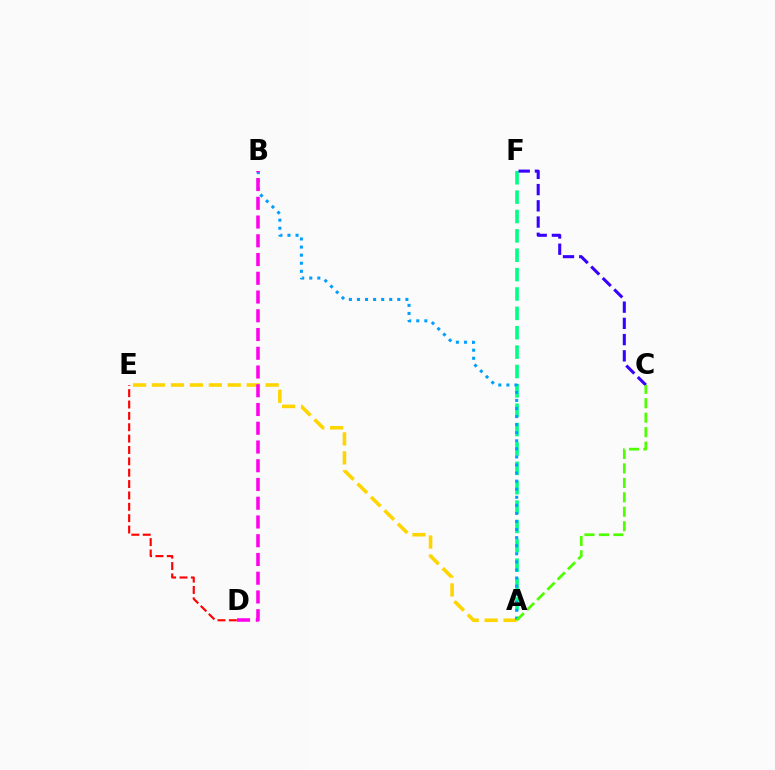{('A', 'F'): [{'color': '#00ff86', 'line_style': 'dashed', 'thickness': 2.63}], ('C', 'F'): [{'color': '#3700ff', 'line_style': 'dashed', 'thickness': 2.2}], ('A', 'E'): [{'color': '#ffd500', 'line_style': 'dashed', 'thickness': 2.57}], ('A', 'B'): [{'color': '#009eff', 'line_style': 'dotted', 'thickness': 2.19}], ('D', 'E'): [{'color': '#ff0000', 'line_style': 'dashed', 'thickness': 1.54}], ('B', 'D'): [{'color': '#ff00ed', 'line_style': 'dashed', 'thickness': 2.55}], ('A', 'C'): [{'color': '#4fff00', 'line_style': 'dashed', 'thickness': 1.96}]}